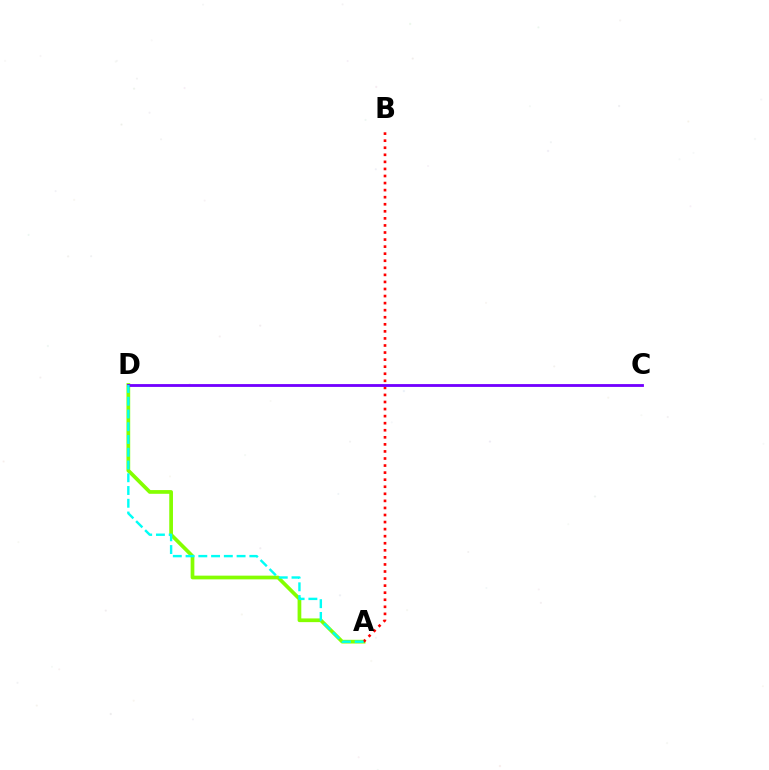{('A', 'D'): [{'color': '#84ff00', 'line_style': 'solid', 'thickness': 2.68}, {'color': '#00fff6', 'line_style': 'dashed', 'thickness': 1.73}], ('A', 'B'): [{'color': '#ff0000', 'line_style': 'dotted', 'thickness': 1.92}], ('C', 'D'): [{'color': '#7200ff', 'line_style': 'solid', 'thickness': 2.04}]}